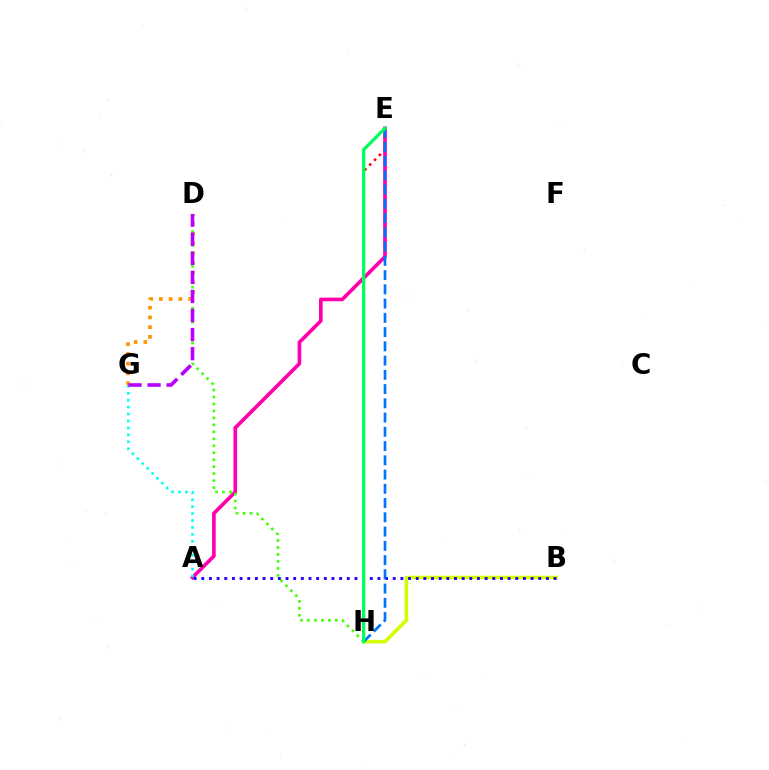{('A', 'E'): [{'color': '#ff00ac', 'line_style': 'solid', 'thickness': 2.63}], ('A', 'G'): [{'color': '#00fff6', 'line_style': 'dotted', 'thickness': 1.88}], ('B', 'H'): [{'color': '#d1ff00', 'line_style': 'solid', 'thickness': 2.57}], ('E', 'H'): [{'color': '#ff0000', 'line_style': 'dotted', 'thickness': 1.86}, {'color': '#0074ff', 'line_style': 'dashed', 'thickness': 1.94}, {'color': '#00ff5c', 'line_style': 'solid', 'thickness': 2.34}], ('A', 'B'): [{'color': '#2500ff', 'line_style': 'dotted', 'thickness': 2.08}], ('D', 'G'): [{'color': '#ff9400', 'line_style': 'dotted', 'thickness': 2.65}, {'color': '#b900ff', 'line_style': 'dashed', 'thickness': 2.59}], ('D', 'H'): [{'color': '#3dff00', 'line_style': 'dotted', 'thickness': 1.89}]}